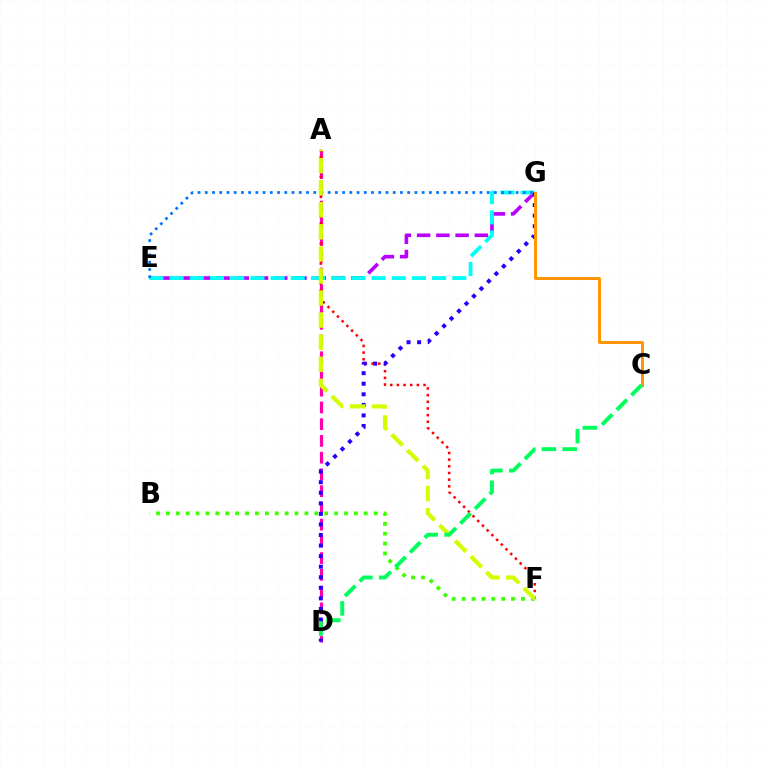{('E', 'G'): [{'color': '#b900ff', 'line_style': 'dashed', 'thickness': 2.61}, {'color': '#00fff6', 'line_style': 'dashed', 'thickness': 2.74}, {'color': '#0074ff', 'line_style': 'dotted', 'thickness': 1.96}], ('A', 'D'): [{'color': '#ff00ac', 'line_style': 'dashed', 'thickness': 2.27}], ('B', 'F'): [{'color': '#3dff00', 'line_style': 'dotted', 'thickness': 2.69}], ('A', 'F'): [{'color': '#ff0000', 'line_style': 'dotted', 'thickness': 1.81}, {'color': '#d1ff00', 'line_style': 'dashed', 'thickness': 3.0}], ('D', 'G'): [{'color': '#2500ff', 'line_style': 'dotted', 'thickness': 2.87}], ('C', 'G'): [{'color': '#ff9400', 'line_style': 'solid', 'thickness': 2.13}], ('C', 'D'): [{'color': '#00ff5c', 'line_style': 'dashed', 'thickness': 2.82}]}